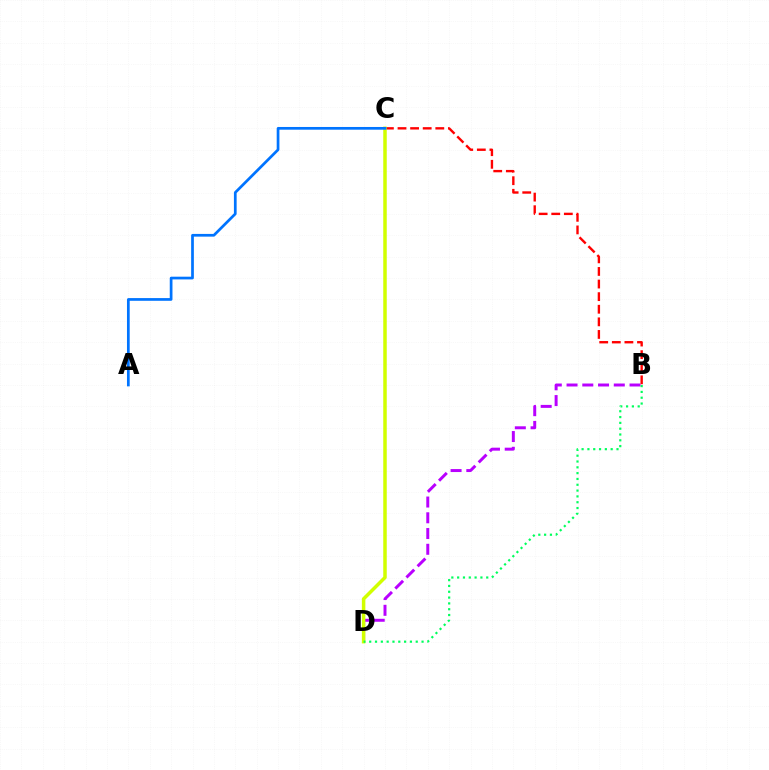{('B', 'D'): [{'color': '#b900ff', 'line_style': 'dashed', 'thickness': 2.14}, {'color': '#00ff5c', 'line_style': 'dotted', 'thickness': 1.58}], ('B', 'C'): [{'color': '#ff0000', 'line_style': 'dashed', 'thickness': 1.71}], ('C', 'D'): [{'color': '#d1ff00', 'line_style': 'solid', 'thickness': 2.52}], ('A', 'C'): [{'color': '#0074ff', 'line_style': 'solid', 'thickness': 1.96}]}